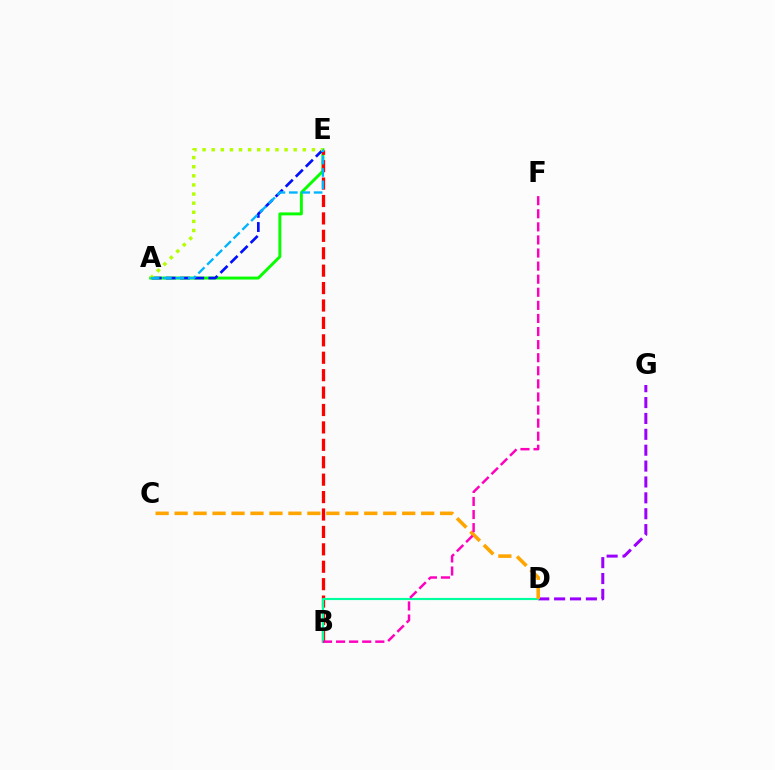{('D', 'G'): [{'color': '#9b00ff', 'line_style': 'dashed', 'thickness': 2.16}], ('A', 'E'): [{'color': '#08ff00', 'line_style': 'solid', 'thickness': 2.12}, {'color': '#0010ff', 'line_style': 'dashed', 'thickness': 1.93}, {'color': '#b3ff00', 'line_style': 'dotted', 'thickness': 2.48}, {'color': '#00b5ff', 'line_style': 'dashed', 'thickness': 1.68}], ('B', 'E'): [{'color': '#ff0000', 'line_style': 'dashed', 'thickness': 2.37}], ('B', 'D'): [{'color': '#00ff9d', 'line_style': 'solid', 'thickness': 1.56}], ('C', 'D'): [{'color': '#ffa500', 'line_style': 'dashed', 'thickness': 2.58}], ('B', 'F'): [{'color': '#ff00bd', 'line_style': 'dashed', 'thickness': 1.78}]}